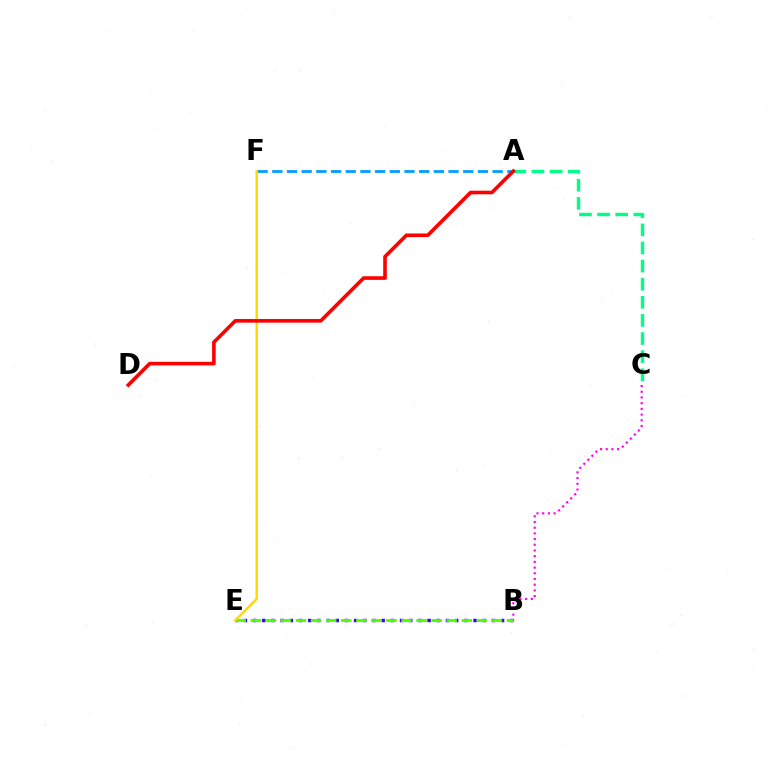{('B', 'C'): [{'color': '#ff00ed', 'line_style': 'dotted', 'thickness': 1.55}], ('A', 'C'): [{'color': '#00ff86', 'line_style': 'dashed', 'thickness': 2.46}], ('B', 'E'): [{'color': '#3700ff', 'line_style': 'dotted', 'thickness': 2.5}, {'color': '#4fff00', 'line_style': 'dashed', 'thickness': 2.05}], ('A', 'F'): [{'color': '#009eff', 'line_style': 'dashed', 'thickness': 2.0}], ('E', 'F'): [{'color': '#ffd500', 'line_style': 'solid', 'thickness': 1.67}], ('A', 'D'): [{'color': '#ff0000', 'line_style': 'solid', 'thickness': 2.6}]}